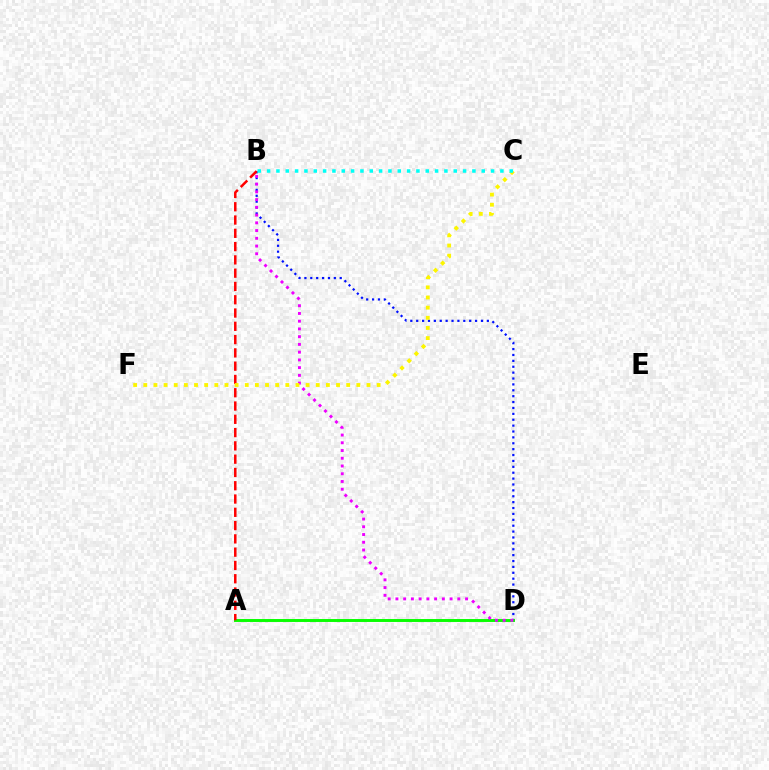{('B', 'D'): [{'color': '#0010ff', 'line_style': 'dotted', 'thickness': 1.6}, {'color': '#ee00ff', 'line_style': 'dotted', 'thickness': 2.1}], ('A', 'D'): [{'color': '#08ff00', 'line_style': 'solid', 'thickness': 2.12}], ('A', 'B'): [{'color': '#ff0000', 'line_style': 'dashed', 'thickness': 1.8}], ('C', 'F'): [{'color': '#fcf500', 'line_style': 'dotted', 'thickness': 2.76}], ('B', 'C'): [{'color': '#00fff6', 'line_style': 'dotted', 'thickness': 2.54}]}